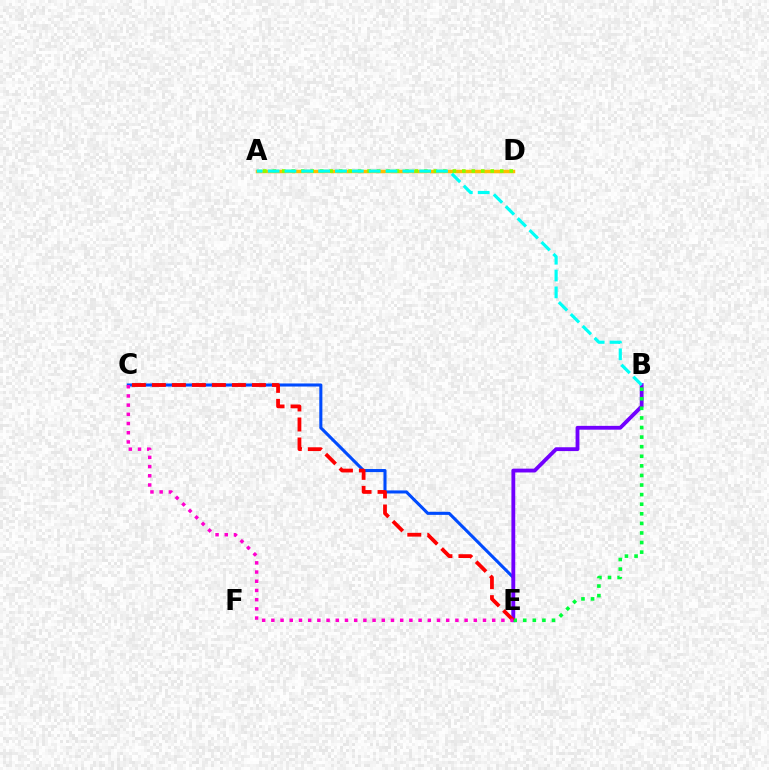{('C', 'E'): [{'color': '#004bff', 'line_style': 'solid', 'thickness': 2.21}, {'color': '#ff0000', 'line_style': 'dashed', 'thickness': 2.72}, {'color': '#ff00cf', 'line_style': 'dotted', 'thickness': 2.5}], ('B', 'E'): [{'color': '#7200ff', 'line_style': 'solid', 'thickness': 2.75}, {'color': '#00ff39', 'line_style': 'dotted', 'thickness': 2.6}], ('A', 'D'): [{'color': '#ffbd00', 'line_style': 'solid', 'thickness': 2.51}, {'color': '#84ff00', 'line_style': 'dotted', 'thickness': 2.57}], ('A', 'B'): [{'color': '#00fff6', 'line_style': 'dashed', 'thickness': 2.29}]}